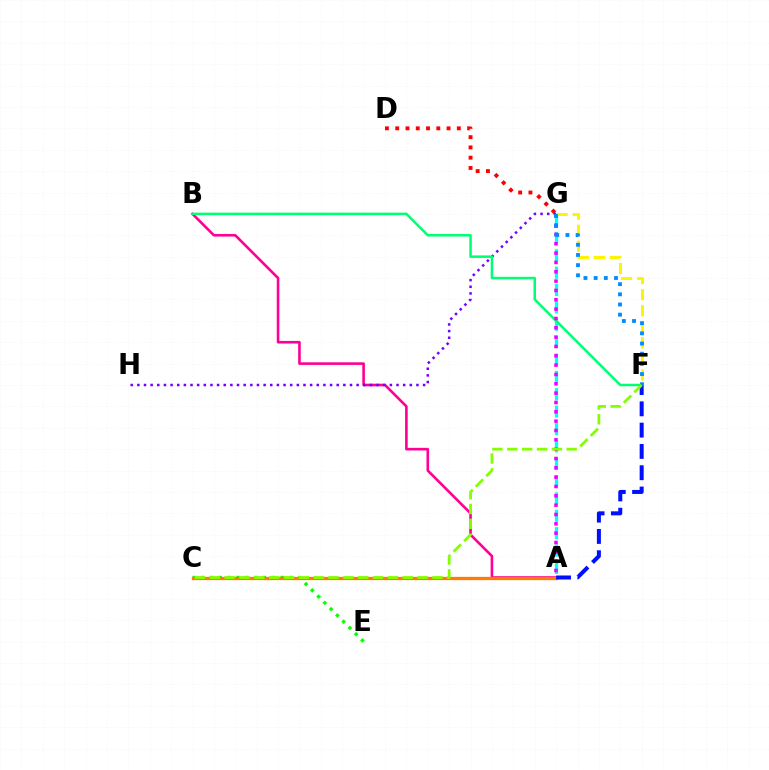{('D', 'G'): [{'color': '#ff0000', 'line_style': 'dotted', 'thickness': 2.79}], ('C', 'E'): [{'color': '#08ff00', 'line_style': 'dotted', 'thickness': 2.41}], ('A', 'B'): [{'color': '#ff0094', 'line_style': 'solid', 'thickness': 1.88}], ('G', 'H'): [{'color': '#7200ff', 'line_style': 'dotted', 'thickness': 1.81}], ('A', 'G'): [{'color': '#00fff6', 'line_style': 'dashed', 'thickness': 2.36}, {'color': '#ee00ff', 'line_style': 'dotted', 'thickness': 2.54}], ('B', 'F'): [{'color': '#00ff74', 'line_style': 'solid', 'thickness': 1.82}], ('A', 'C'): [{'color': '#ff7c00', 'line_style': 'solid', 'thickness': 2.37}], ('A', 'F'): [{'color': '#0010ff', 'line_style': 'dashed', 'thickness': 2.89}], ('F', 'G'): [{'color': '#fcf500', 'line_style': 'dashed', 'thickness': 2.18}, {'color': '#008cff', 'line_style': 'dotted', 'thickness': 2.76}], ('C', 'F'): [{'color': '#84ff00', 'line_style': 'dashed', 'thickness': 2.02}]}